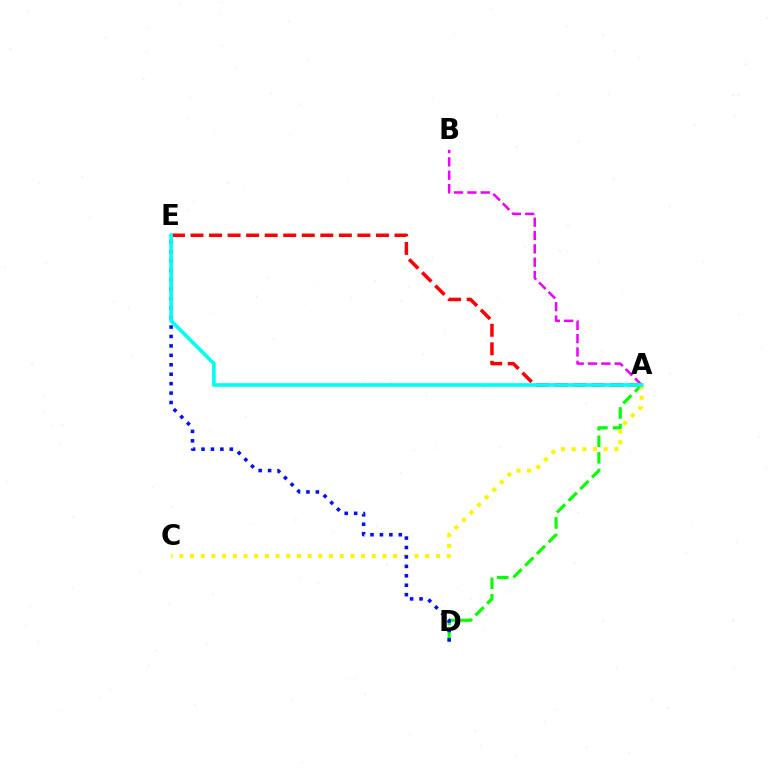{('A', 'D'): [{'color': '#08ff00', 'line_style': 'dashed', 'thickness': 2.25}], ('A', 'C'): [{'color': '#fcf500', 'line_style': 'dotted', 'thickness': 2.91}], ('A', 'E'): [{'color': '#ff0000', 'line_style': 'dashed', 'thickness': 2.52}, {'color': '#00fff6', 'line_style': 'solid', 'thickness': 2.64}], ('D', 'E'): [{'color': '#0010ff', 'line_style': 'dotted', 'thickness': 2.56}], ('A', 'B'): [{'color': '#ee00ff', 'line_style': 'dashed', 'thickness': 1.81}]}